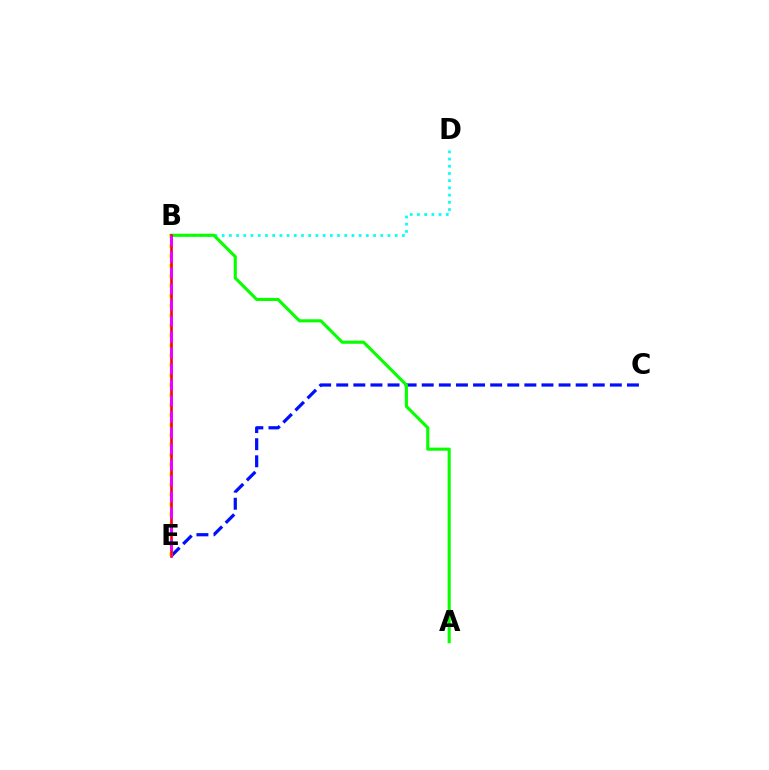{('B', 'D'): [{'color': '#00fff6', 'line_style': 'dotted', 'thickness': 1.96}], ('C', 'E'): [{'color': '#0010ff', 'line_style': 'dashed', 'thickness': 2.32}], ('A', 'B'): [{'color': '#08ff00', 'line_style': 'solid', 'thickness': 2.24}], ('B', 'E'): [{'color': '#fcf500', 'line_style': 'dotted', 'thickness': 2.7}, {'color': '#ff0000', 'line_style': 'solid', 'thickness': 1.9}, {'color': '#ee00ff', 'line_style': 'dashed', 'thickness': 2.17}]}